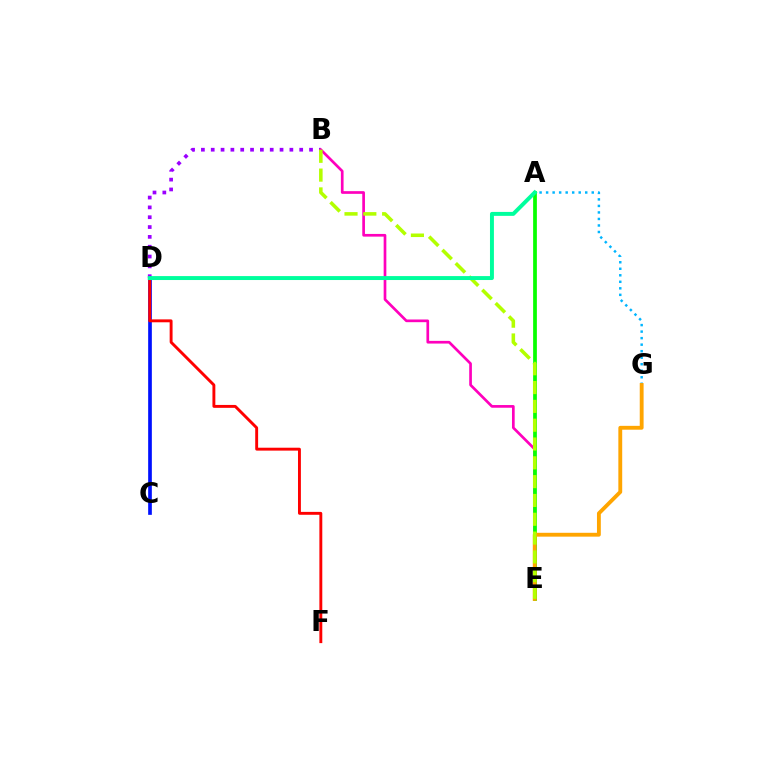{('C', 'D'): [{'color': '#0010ff', 'line_style': 'solid', 'thickness': 2.65}], ('B', 'D'): [{'color': '#9b00ff', 'line_style': 'dotted', 'thickness': 2.67}], ('B', 'E'): [{'color': '#ff00bd', 'line_style': 'solid', 'thickness': 1.94}, {'color': '#b3ff00', 'line_style': 'dashed', 'thickness': 2.56}], ('A', 'G'): [{'color': '#00b5ff', 'line_style': 'dotted', 'thickness': 1.77}], ('A', 'E'): [{'color': '#08ff00', 'line_style': 'solid', 'thickness': 2.69}], ('E', 'G'): [{'color': '#ffa500', 'line_style': 'solid', 'thickness': 2.77}], ('D', 'F'): [{'color': '#ff0000', 'line_style': 'solid', 'thickness': 2.09}], ('A', 'D'): [{'color': '#00ff9d', 'line_style': 'solid', 'thickness': 2.84}]}